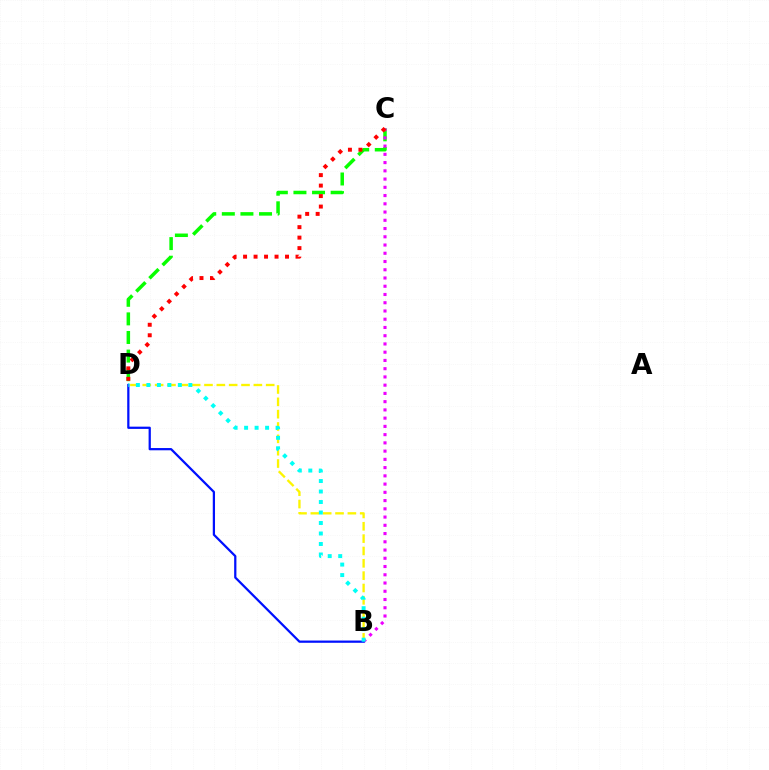{('B', 'D'): [{'color': '#fcf500', 'line_style': 'dashed', 'thickness': 1.68}, {'color': '#0010ff', 'line_style': 'solid', 'thickness': 1.62}, {'color': '#00fff6', 'line_style': 'dotted', 'thickness': 2.85}], ('C', 'D'): [{'color': '#08ff00', 'line_style': 'dashed', 'thickness': 2.53}, {'color': '#ff0000', 'line_style': 'dotted', 'thickness': 2.85}], ('B', 'C'): [{'color': '#ee00ff', 'line_style': 'dotted', 'thickness': 2.24}]}